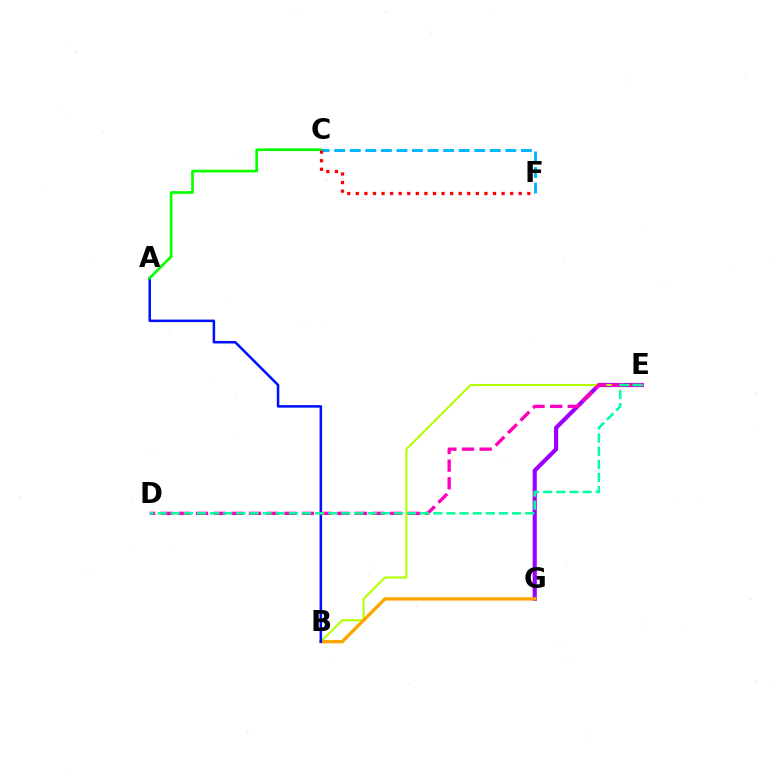{('E', 'G'): [{'color': '#9b00ff', 'line_style': 'solid', 'thickness': 2.99}], ('B', 'E'): [{'color': '#b3ff00', 'line_style': 'solid', 'thickness': 1.51}], ('B', 'G'): [{'color': '#ffa500', 'line_style': 'solid', 'thickness': 2.42}], ('A', 'B'): [{'color': '#0010ff', 'line_style': 'solid', 'thickness': 1.82}], ('A', 'C'): [{'color': '#08ff00', 'line_style': 'solid', 'thickness': 1.93}], ('D', 'E'): [{'color': '#ff00bd', 'line_style': 'dashed', 'thickness': 2.4}, {'color': '#00ff9d', 'line_style': 'dashed', 'thickness': 1.78}], ('C', 'F'): [{'color': '#00b5ff', 'line_style': 'dashed', 'thickness': 2.11}, {'color': '#ff0000', 'line_style': 'dotted', 'thickness': 2.33}]}